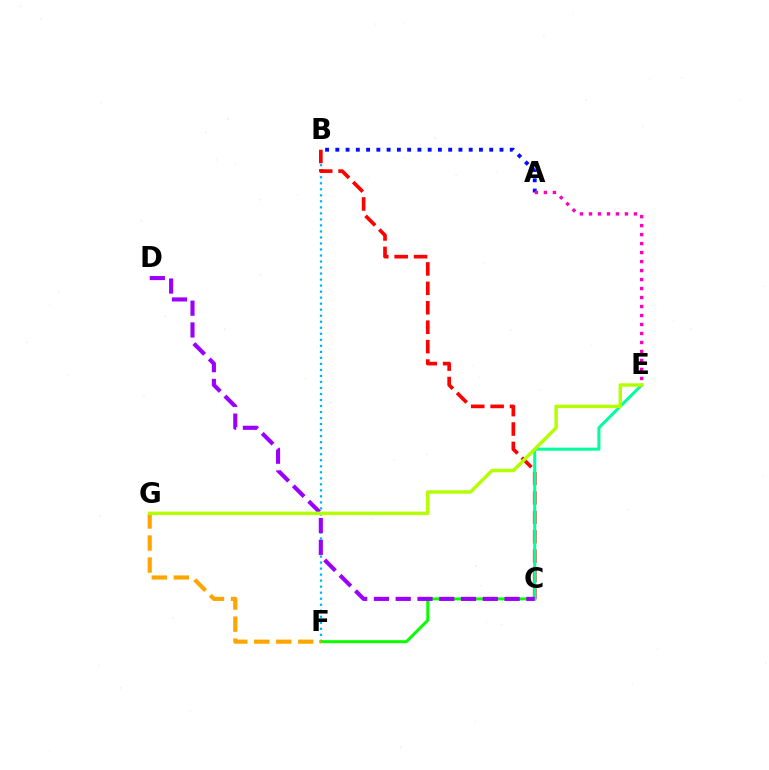{('B', 'F'): [{'color': '#00b5ff', 'line_style': 'dotted', 'thickness': 1.64}], ('C', 'F'): [{'color': '#08ff00', 'line_style': 'solid', 'thickness': 2.14}], ('B', 'C'): [{'color': '#ff0000', 'line_style': 'dashed', 'thickness': 2.64}], ('A', 'B'): [{'color': '#0010ff', 'line_style': 'dotted', 'thickness': 2.79}], ('F', 'G'): [{'color': '#ffa500', 'line_style': 'dashed', 'thickness': 2.99}], ('A', 'E'): [{'color': '#ff00bd', 'line_style': 'dotted', 'thickness': 2.44}], ('C', 'E'): [{'color': '#00ff9d', 'line_style': 'solid', 'thickness': 2.19}], ('C', 'D'): [{'color': '#9b00ff', 'line_style': 'dashed', 'thickness': 2.96}], ('E', 'G'): [{'color': '#b3ff00', 'line_style': 'solid', 'thickness': 2.47}]}